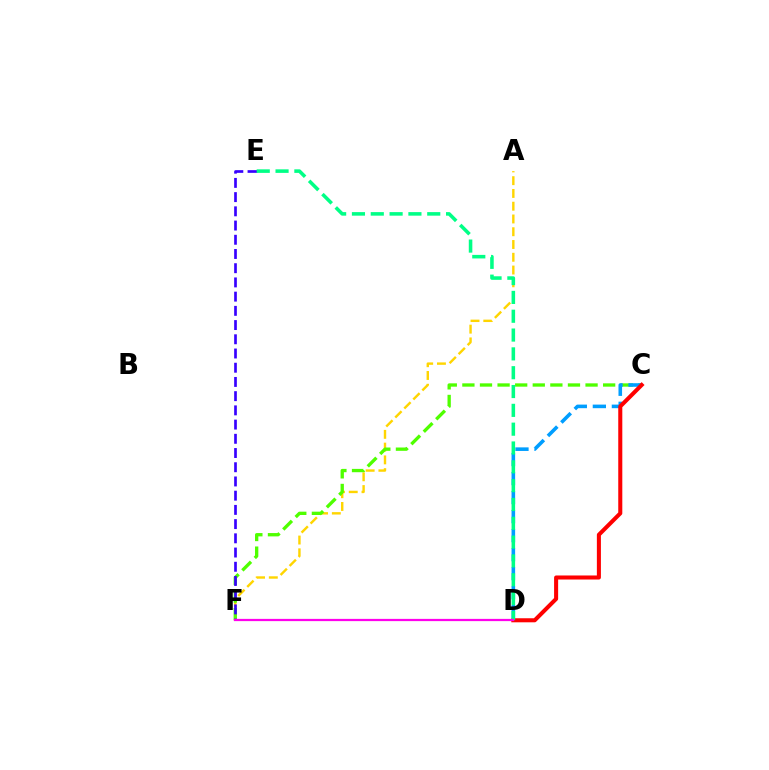{('A', 'F'): [{'color': '#ffd500', 'line_style': 'dashed', 'thickness': 1.73}], ('C', 'F'): [{'color': '#4fff00', 'line_style': 'dashed', 'thickness': 2.39}], ('C', 'D'): [{'color': '#009eff', 'line_style': 'dashed', 'thickness': 2.58}, {'color': '#ff0000', 'line_style': 'solid', 'thickness': 2.92}], ('E', 'F'): [{'color': '#3700ff', 'line_style': 'dashed', 'thickness': 1.93}], ('D', 'E'): [{'color': '#00ff86', 'line_style': 'dashed', 'thickness': 2.56}], ('D', 'F'): [{'color': '#ff00ed', 'line_style': 'solid', 'thickness': 1.61}]}